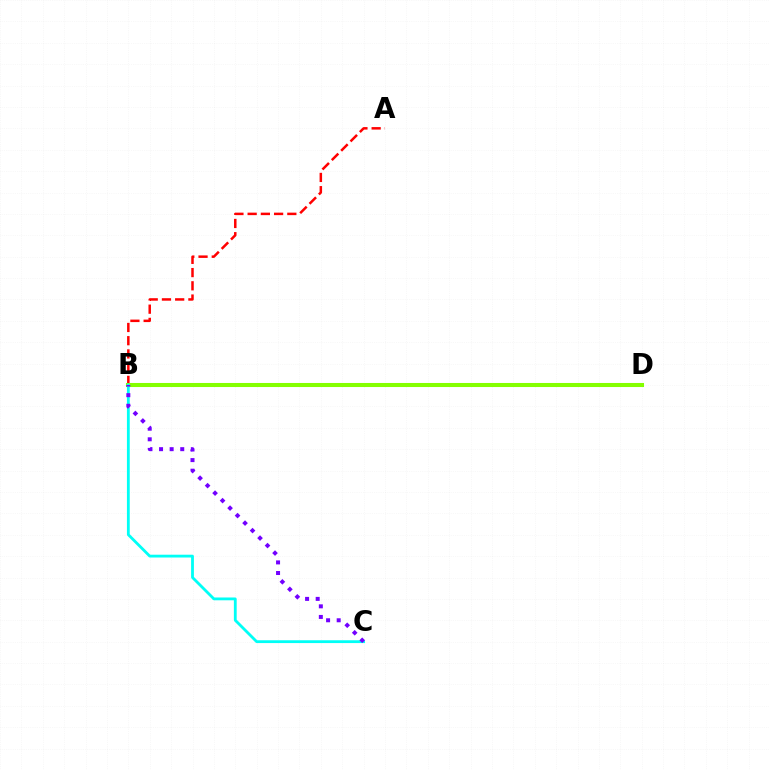{('A', 'B'): [{'color': '#ff0000', 'line_style': 'dashed', 'thickness': 1.8}], ('B', 'D'): [{'color': '#84ff00', 'line_style': 'solid', 'thickness': 2.92}], ('B', 'C'): [{'color': '#00fff6', 'line_style': 'solid', 'thickness': 2.02}, {'color': '#7200ff', 'line_style': 'dotted', 'thickness': 2.88}]}